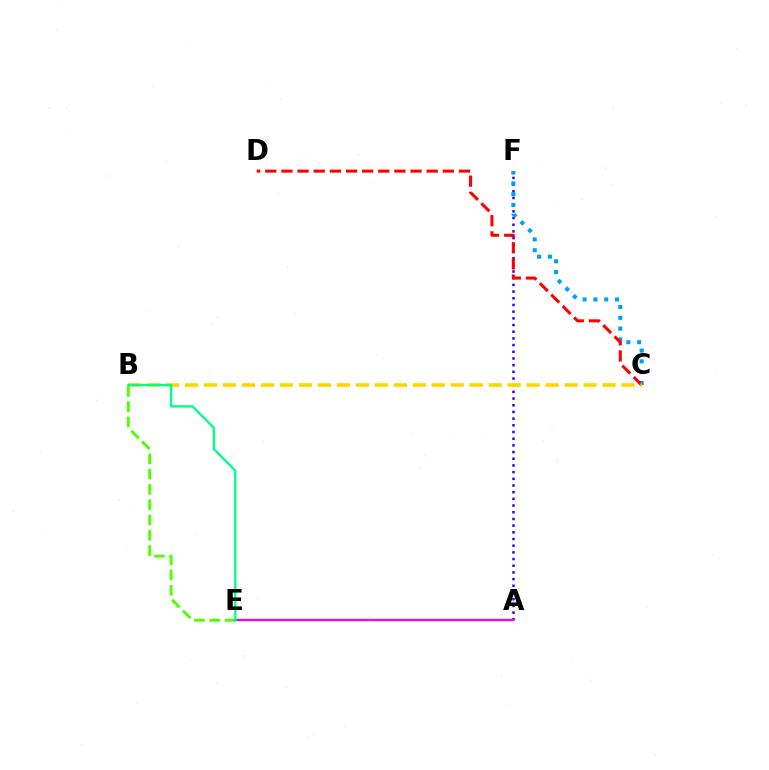{('A', 'F'): [{'color': '#3700ff', 'line_style': 'dotted', 'thickness': 1.82}], ('C', 'F'): [{'color': '#009eff', 'line_style': 'dotted', 'thickness': 2.94}], ('C', 'D'): [{'color': '#ff0000', 'line_style': 'dashed', 'thickness': 2.19}], ('B', 'C'): [{'color': '#ffd500', 'line_style': 'dashed', 'thickness': 2.58}], ('B', 'E'): [{'color': '#4fff00', 'line_style': 'dashed', 'thickness': 2.07}, {'color': '#00ff86', 'line_style': 'solid', 'thickness': 1.67}], ('A', 'E'): [{'color': '#ff00ed', 'line_style': 'solid', 'thickness': 1.62}]}